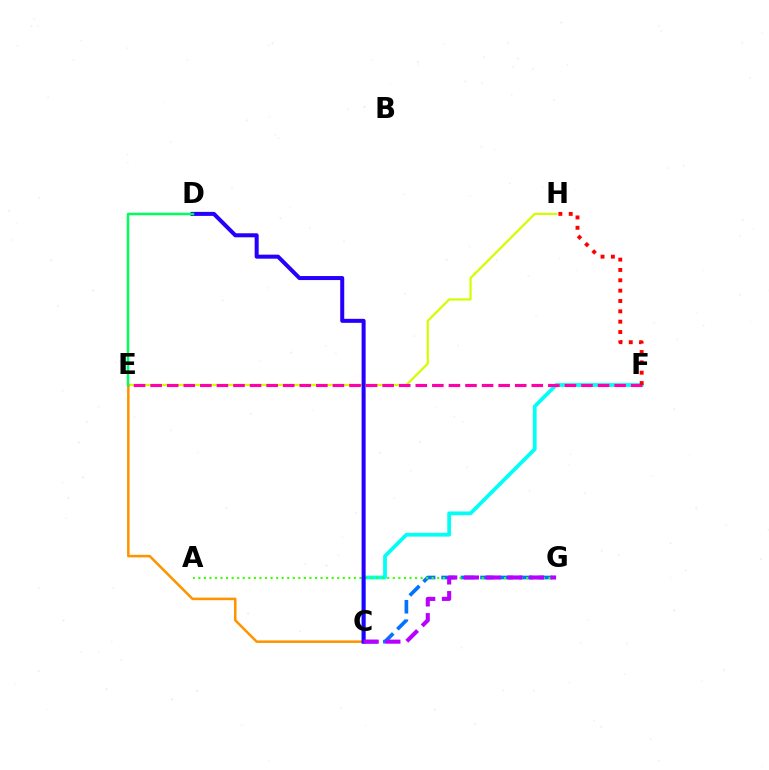{('C', 'G'): [{'color': '#0074ff', 'line_style': 'dashed', 'thickness': 2.64}, {'color': '#b900ff', 'line_style': 'dashed', 'thickness': 2.95}], ('E', 'H'): [{'color': '#d1ff00', 'line_style': 'solid', 'thickness': 1.59}], ('C', 'F'): [{'color': '#00fff6', 'line_style': 'solid', 'thickness': 2.7}], ('A', 'G'): [{'color': '#3dff00', 'line_style': 'dotted', 'thickness': 1.51}], ('C', 'E'): [{'color': '#ff9400', 'line_style': 'solid', 'thickness': 1.83}], ('C', 'D'): [{'color': '#2500ff', 'line_style': 'solid', 'thickness': 2.9}], ('E', 'F'): [{'color': '#ff00ac', 'line_style': 'dashed', 'thickness': 2.25}], ('D', 'E'): [{'color': '#00ff5c', 'line_style': 'solid', 'thickness': 1.8}], ('F', 'H'): [{'color': '#ff0000', 'line_style': 'dotted', 'thickness': 2.81}]}